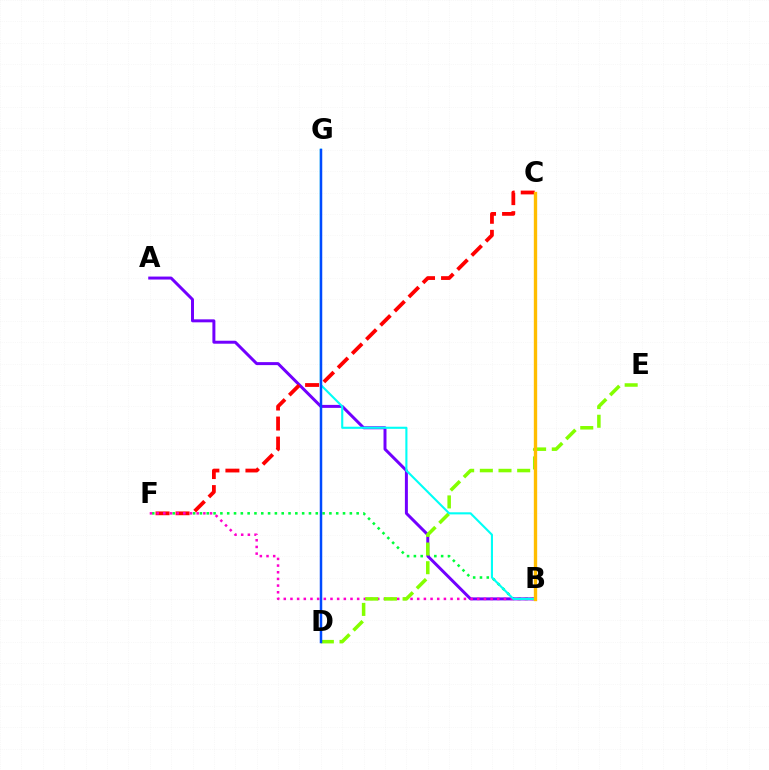{('B', 'F'): [{'color': '#00ff39', 'line_style': 'dotted', 'thickness': 1.85}, {'color': '#ff00cf', 'line_style': 'dotted', 'thickness': 1.81}], ('A', 'B'): [{'color': '#7200ff', 'line_style': 'solid', 'thickness': 2.14}], ('C', 'F'): [{'color': '#ff0000', 'line_style': 'dashed', 'thickness': 2.72}], ('D', 'E'): [{'color': '#84ff00', 'line_style': 'dashed', 'thickness': 2.54}], ('B', 'G'): [{'color': '#00fff6', 'line_style': 'solid', 'thickness': 1.52}], ('D', 'G'): [{'color': '#004bff', 'line_style': 'solid', 'thickness': 1.79}], ('B', 'C'): [{'color': '#ffbd00', 'line_style': 'solid', 'thickness': 2.41}]}